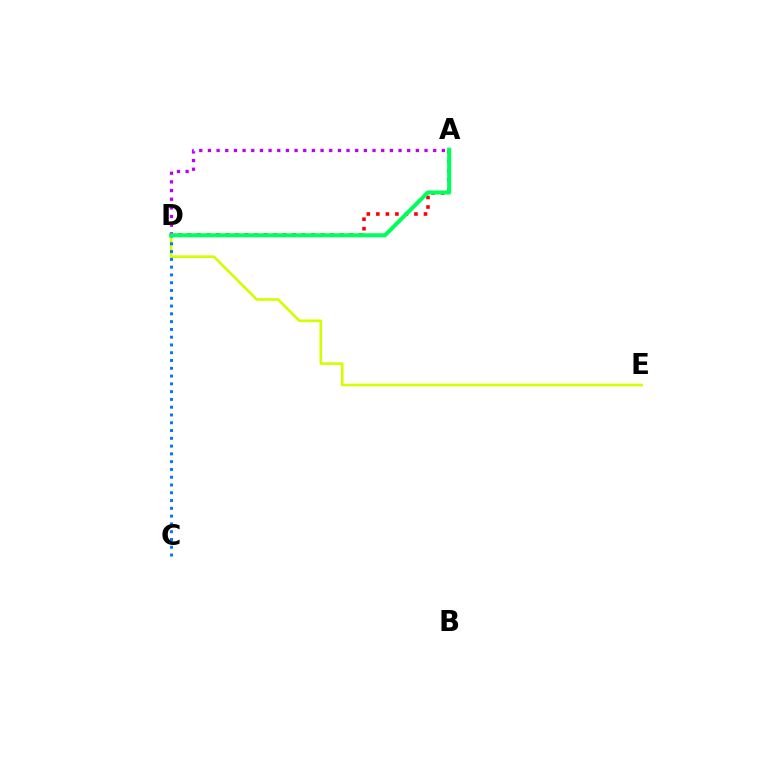{('D', 'E'): [{'color': '#d1ff00', 'line_style': 'solid', 'thickness': 1.9}], ('C', 'D'): [{'color': '#0074ff', 'line_style': 'dotted', 'thickness': 2.11}], ('A', 'D'): [{'color': '#ff0000', 'line_style': 'dotted', 'thickness': 2.59}, {'color': '#b900ff', 'line_style': 'dotted', 'thickness': 2.35}, {'color': '#00ff5c', 'line_style': 'solid', 'thickness': 2.92}]}